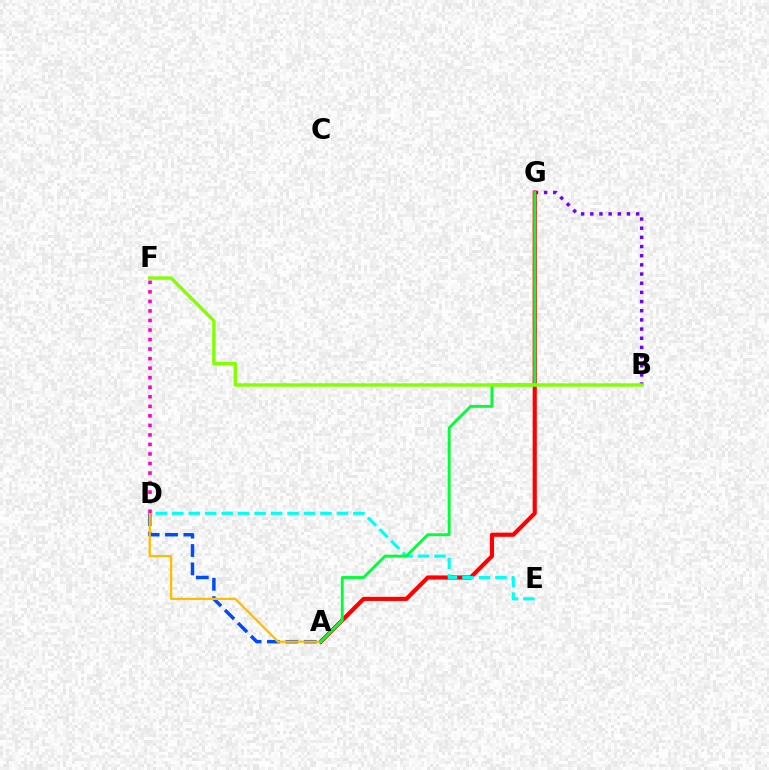{('B', 'G'): [{'color': '#7200ff', 'line_style': 'dotted', 'thickness': 2.49}], ('A', 'G'): [{'color': '#ff0000', 'line_style': 'solid', 'thickness': 2.98}, {'color': '#00ff39', 'line_style': 'solid', 'thickness': 2.07}], ('D', 'E'): [{'color': '#00fff6', 'line_style': 'dashed', 'thickness': 2.24}], ('A', 'D'): [{'color': '#004bff', 'line_style': 'dashed', 'thickness': 2.5}, {'color': '#ffbd00', 'line_style': 'solid', 'thickness': 1.65}], ('B', 'F'): [{'color': '#84ff00', 'line_style': 'solid', 'thickness': 2.45}], ('D', 'F'): [{'color': '#ff00cf', 'line_style': 'dotted', 'thickness': 2.59}]}